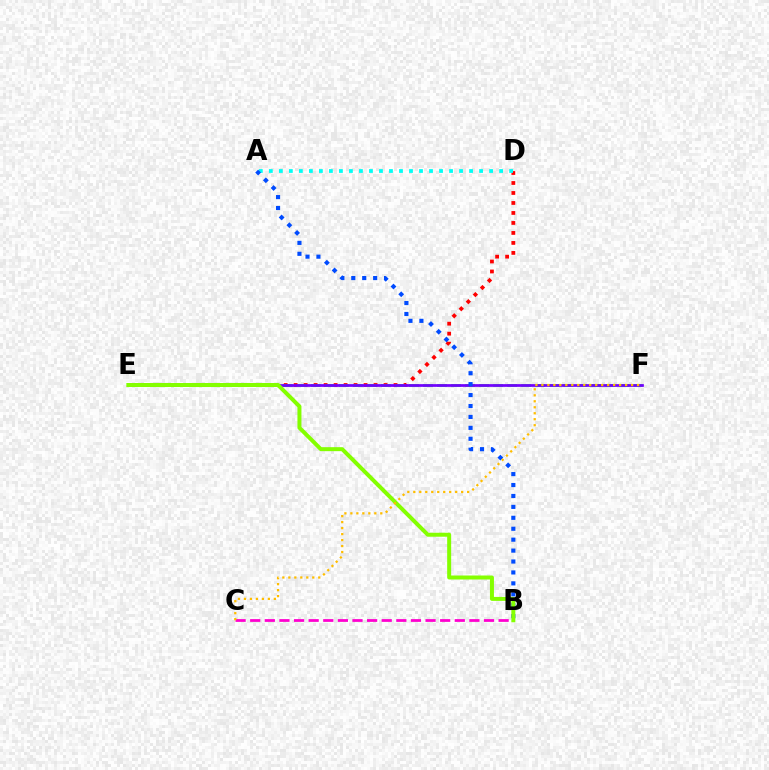{('D', 'E'): [{'color': '#ff0000', 'line_style': 'dotted', 'thickness': 2.71}], ('E', 'F'): [{'color': '#00ff39', 'line_style': 'dashed', 'thickness': 1.91}, {'color': '#7200ff', 'line_style': 'solid', 'thickness': 1.96}], ('A', 'D'): [{'color': '#00fff6', 'line_style': 'dotted', 'thickness': 2.72}], ('B', 'C'): [{'color': '#ff00cf', 'line_style': 'dashed', 'thickness': 1.99}], ('A', 'B'): [{'color': '#004bff', 'line_style': 'dotted', 'thickness': 2.97}], ('B', 'E'): [{'color': '#84ff00', 'line_style': 'solid', 'thickness': 2.87}], ('C', 'F'): [{'color': '#ffbd00', 'line_style': 'dotted', 'thickness': 1.63}]}